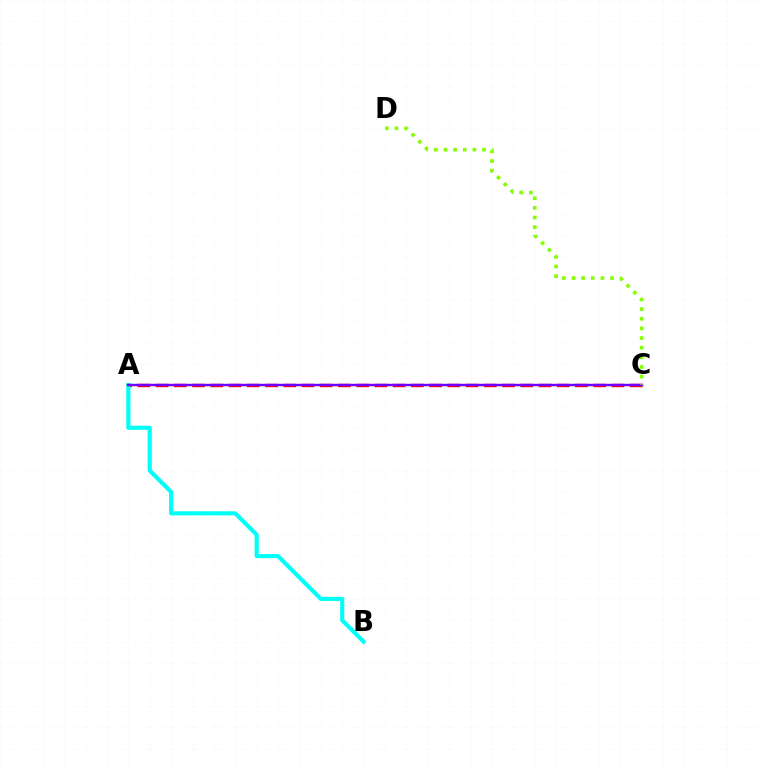{('A', 'C'): [{'color': '#ff0000', 'line_style': 'dashed', 'thickness': 2.48}, {'color': '#7200ff', 'line_style': 'solid', 'thickness': 1.73}], ('A', 'B'): [{'color': '#00fff6', 'line_style': 'solid', 'thickness': 2.96}], ('C', 'D'): [{'color': '#84ff00', 'line_style': 'dotted', 'thickness': 2.62}]}